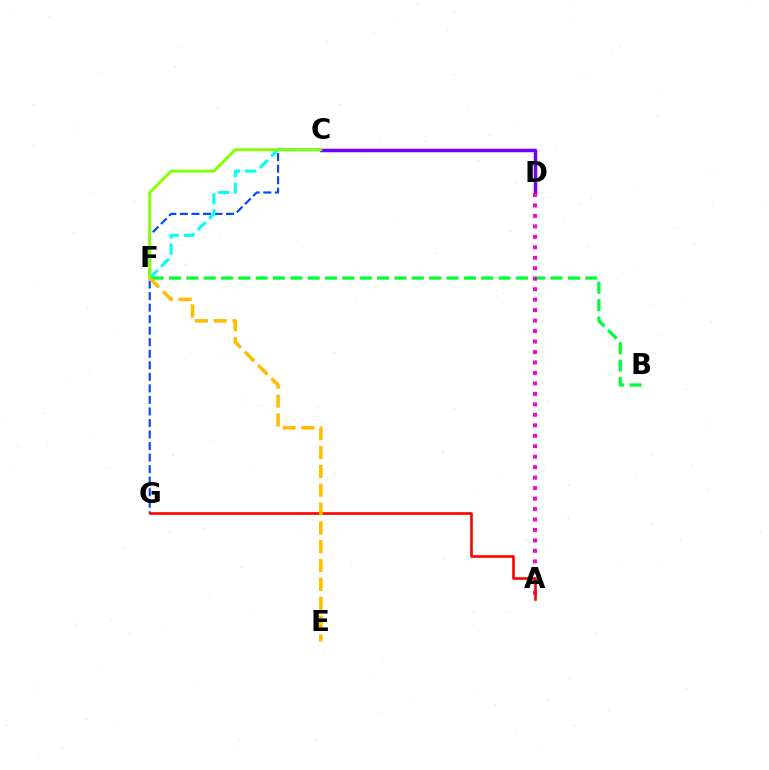{('B', 'F'): [{'color': '#00ff39', 'line_style': 'dashed', 'thickness': 2.36}], ('C', 'G'): [{'color': '#004bff', 'line_style': 'dashed', 'thickness': 1.57}], ('C', 'D'): [{'color': '#7200ff', 'line_style': 'solid', 'thickness': 2.51}], ('C', 'F'): [{'color': '#00fff6', 'line_style': 'dashed', 'thickness': 2.19}, {'color': '#84ff00', 'line_style': 'solid', 'thickness': 2.09}], ('A', 'D'): [{'color': '#ff00cf', 'line_style': 'dotted', 'thickness': 2.84}], ('A', 'G'): [{'color': '#ff0000', 'line_style': 'solid', 'thickness': 1.88}], ('E', 'F'): [{'color': '#ffbd00', 'line_style': 'dashed', 'thickness': 2.56}]}